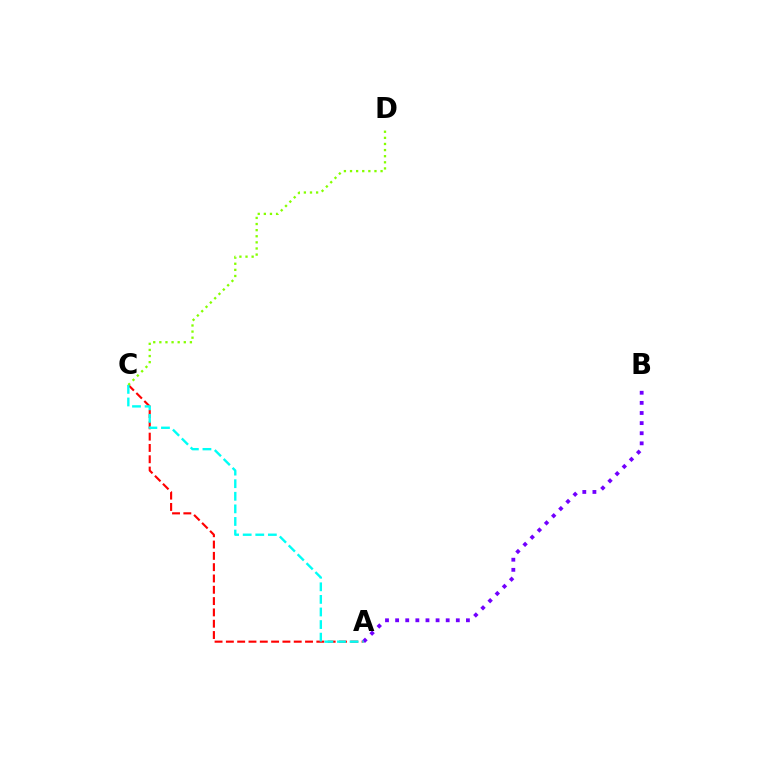{('A', 'C'): [{'color': '#ff0000', 'line_style': 'dashed', 'thickness': 1.54}, {'color': '#00fff6', 'line_style': 'dashed', 'thickness': 1.71}], ('C', 'D'): [{'color': '#84ff00', 'line_style': 'dotted', 'thickness': 1.66}], ('A', 'B'): [{'color': '#7200ff', 'line_style': 'dotted', 'thickness': 2.75}]}